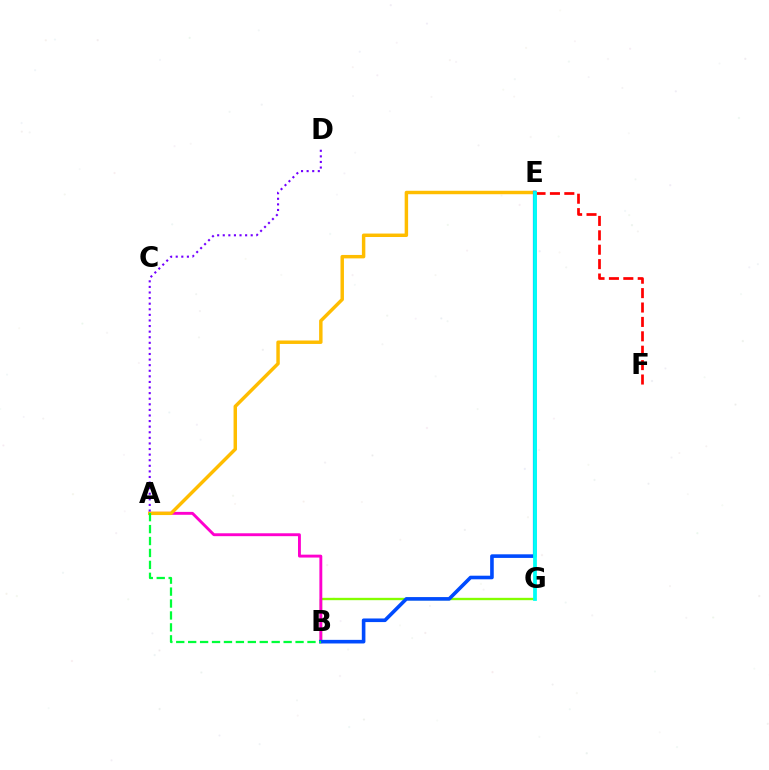{('E', 'F'): [{'color': '#ff0000', 'line_style': 'dashed', 'thickness': 1.96}], ('B', 'G'): [{'color': '#84ff00', 'line_style': 'solid', 'thickness': 1.7}], ('A', 'B'): [{'color': '#ff00cf', 'line_style': 'solid', 'thickness': 2.08}, {'color': '#00ff39', 'line_style': 'dashed', 'thickness': 1.62}], ('A', 'E'): [{'color': '#ffbd00', 'line_style': 'solid', 'thickness': 2.48}], ('B', 'E'): [{'color': '#004bff', 'line_style': 'solid', 'thickness': 2.6}], ('E', 'G'): [{'color': '#00fff6', 'line_style': 'solid', 'thickness': 2.71}], ('A', 'D'): [{'color': '#7200ff', 'line_style': 'dotted', 'thickness': 1.52}]}